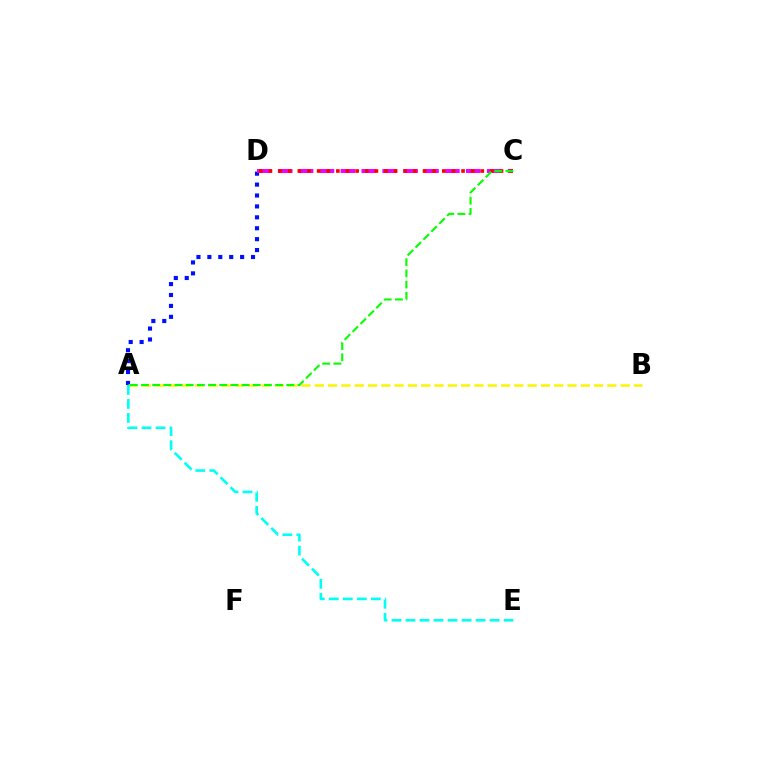{('A', 'D'): [{'color': '#0010ff', 'line_style': 'dotted', 'thickness': 2.96}], ('A', 'B'): [{'color': '#fcf500', 'line_style': 'dashed', 'thickness': 1.81}], ('C', 'D'): [{'color': '#ee00ff', 'line_style': 'dashed', 'thickness': 2.84}, {'color': '#ff0000', 'line_style': 'dotted', 'thickness': 2.62}], ('A', 'E'): [{'color': '#00fff6', 'line_style': 'dashed', 'thickness': 1.9}], ('A', 'C'): [{'color': '#08ff00', 'line_style': 'dashed', 'thickness': 1.52}]}